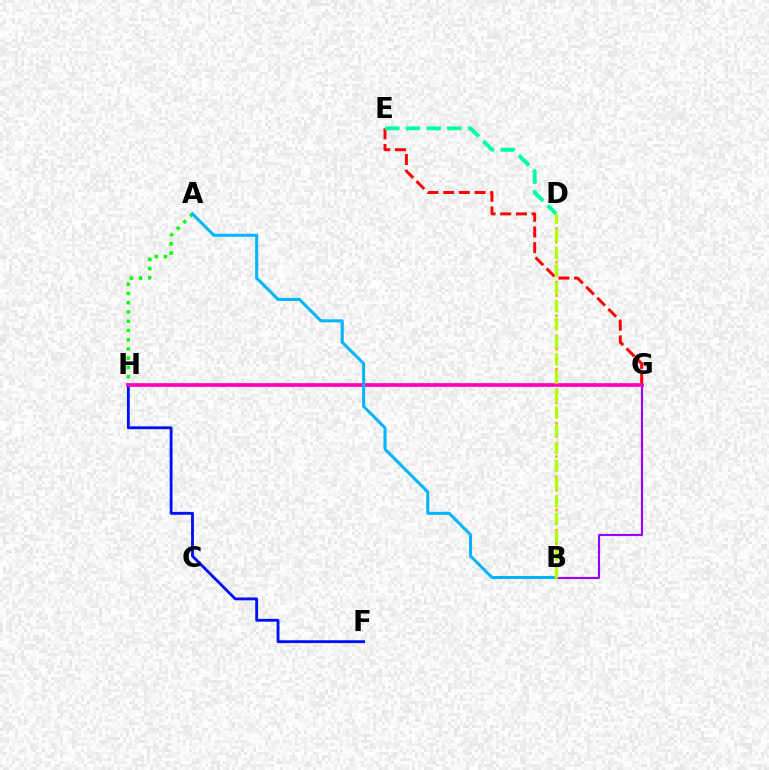{('B', 'G'): [{'color': '#9b00ff', 'line_style': 'solid', 'thickness': 1.56}], ('E', 'G'): [{'color': '#ff0000', 'line_style': 'dashed', 'thickness': 2.13}], ('F', 'H'): [{'color': '#0010ff', 'line_style': 'solid', 'thickness': 2.05}], ('D', 'E'): [{'color': '#00ff9d', 'line_style': 'dashed', 'thickness': 2.81}], ('A', 'H'): [{'color': '#08ff00', 'line_style': 'dotted', 'thickness': 2.51}], ('G', 'H'): [{'color': '#ff00bd', 'line_style': 'solid', 'thickness': 2.64}], ('A', 'B'): [{'color': '#00b5ff', 'line_style': 'solid', 'thickness': 2.18}], ('B', 'D'): [{'color': '#ffa500', 'line_style': 'dotted', 'thickness': 1.82}, {'color': '#b3ff00', 'line_style': 'dashed', 'thickness': 2.41}]}